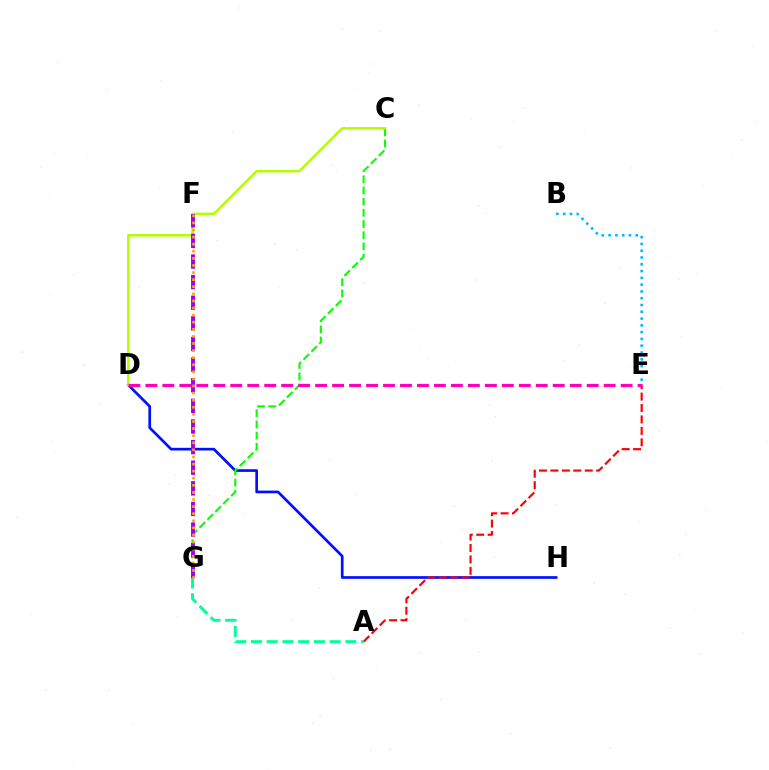{('D', 'H'): [{'color': '#0010ff', 'line_style': 'solid', 'thickness': 1.94}], ('A', 'E'): [{'color': '#ff0000', 'line_style': 'dashed', 'thickness': 1.55}], ('A', 'G'): [{'color': '#00ff9d', 'line_style': 'dashed', 'thickness': 2.14}], ('C', 'G'): [{'color': '#08ff00', 'line_style': 'dashed', 'thickness': 1.52}], ('C', 'D'): [{'color': '#b3ff00', 'line_style': 'solid', 'thickness': 1.85}], ('F', 'G'): [{'color': '#9b00ff', 'line_style': 'dashed', 'thickness': 2.8}, {'color': '#ffa500', 'line_style': 'dotted', 'thickness': 1.93}], ('B', 'E'): [{'color': '#00b5ff', 'line_style': 'dotted', 'thickness': 1.84}], ('D', 'E'): [{'color': '#ff00bd', 'line_style': 'dashed', 'thickness': 2.31}]}